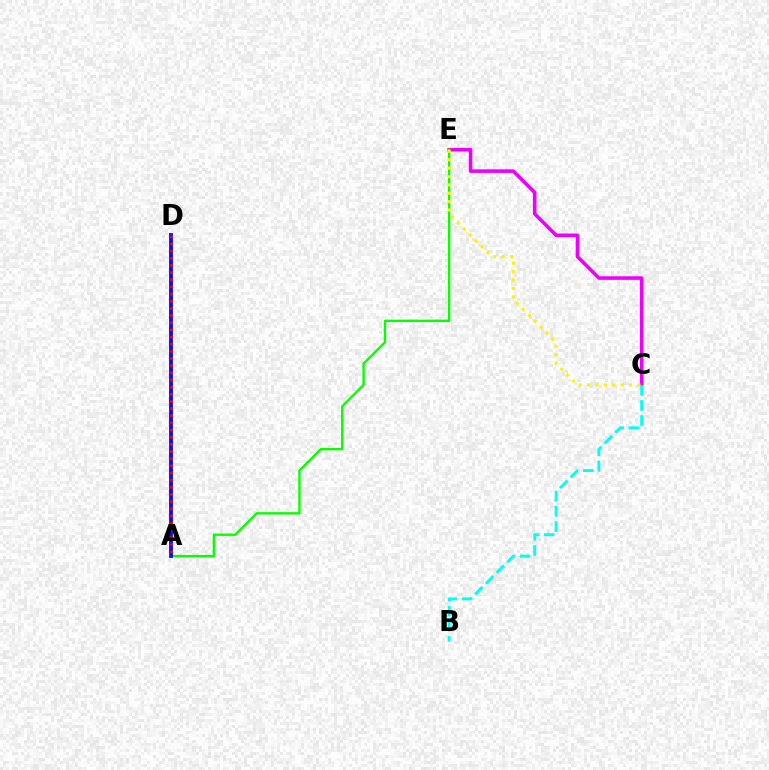{('C', 'E'): [{'color': '#ee00ff', 'line_style': 'solid', 'thickness': 2.57}, {'color': '#fcf500', 'line_style': 'dotted', 'thickness': 2.28}], ('A', 'E'): [{'color': '#08ff00', 'line_style': 'solid', 'thickness': 1.7}], ('A', 'D'): [{'color': '#0010ff', 'line_style': 'solid', 'thickness': 2.75}, {'color': '#ff0000', 'line_style': 'dotted', 'thickness': 1.95}], ('B', 'C'): [{'color': '#00fff6', 'line_style': 'dashed', 'thickness': 2.06}]}